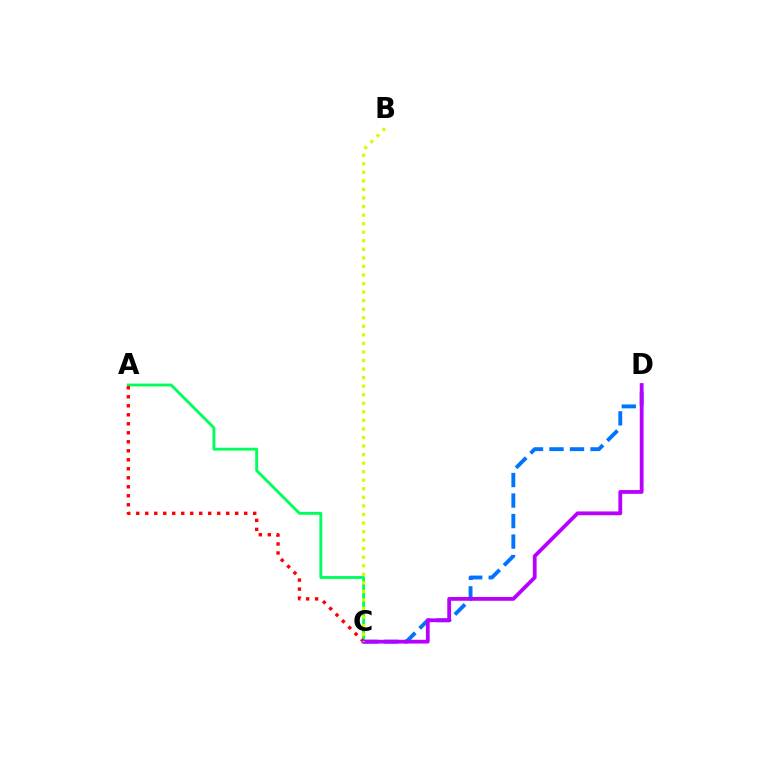{('C', 'D'): [{'color': '#0074ff', 'line_style': 'dashed', 'thickness': 2.79}, {'color': '#b900ff', 'line_style': 'solid', 'thickness': 2.72}], ('A', 'C'): [{'color': '#00ff5c', 'line_style': 'solid', 'thickness': 2.07}, {'color': '#ff0000', 'line_style': 'dotted', 'thickness': 2.44}], ('B', 'C'): [{'color': '#d1ff00', 'line_style': 'dotted', 'thickness': 2.32}]}